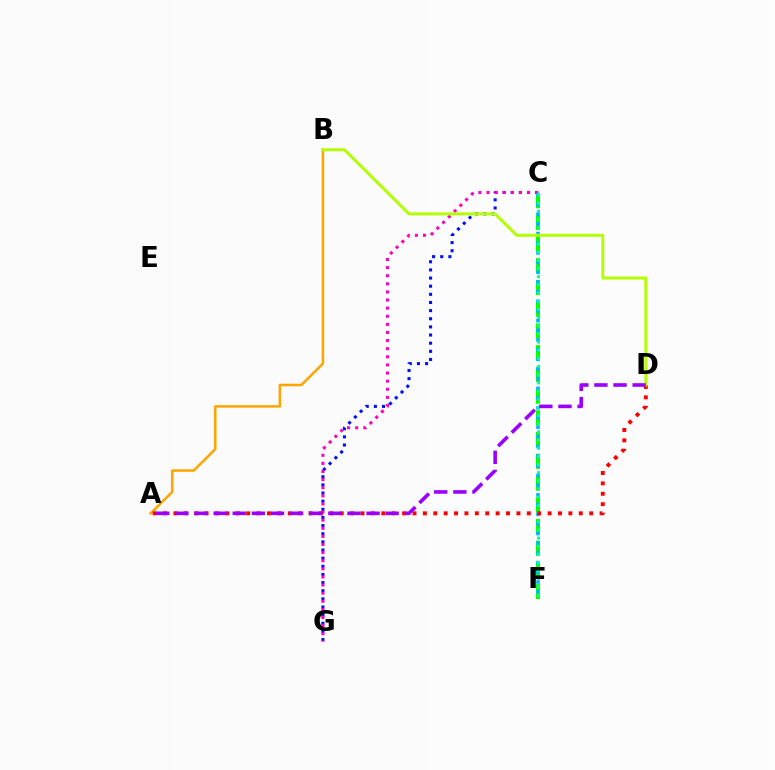{('C', 'F'): [{'color': '#08ff00', 'line_style': 'dashed', 'thickness': 2.95}, {'color': '#00b5ff', 'line_style': 'dotted', 'thickness': 2.63}, {'color': '#00ff9d', 'line_style': 'dotted', 'thickness': 2.22}], ('C', 'G'): [{'color': '#0010ff', 'line_style': 'dotted', 'thickness': 2.21}, {'color': '#ff00bd', 'line_style': 'dotted', 'thickness': 2.2}], ('A', 'B'): [{'color': '#ffa500', 'line_style': 'solid', 'thickness': 1.83}], ('A', 'D'): [{'color': '#ff0000', 'line_style': 'dotted', 'thickness': 2.82}, {'color': '#9b00ff', 'line_style': 'dashed', 'thickness': 2.6}], ('B', 'D'): [{'color': '#b3ff00', 'line_style': 'solid', 'thickness': 2.15}]}